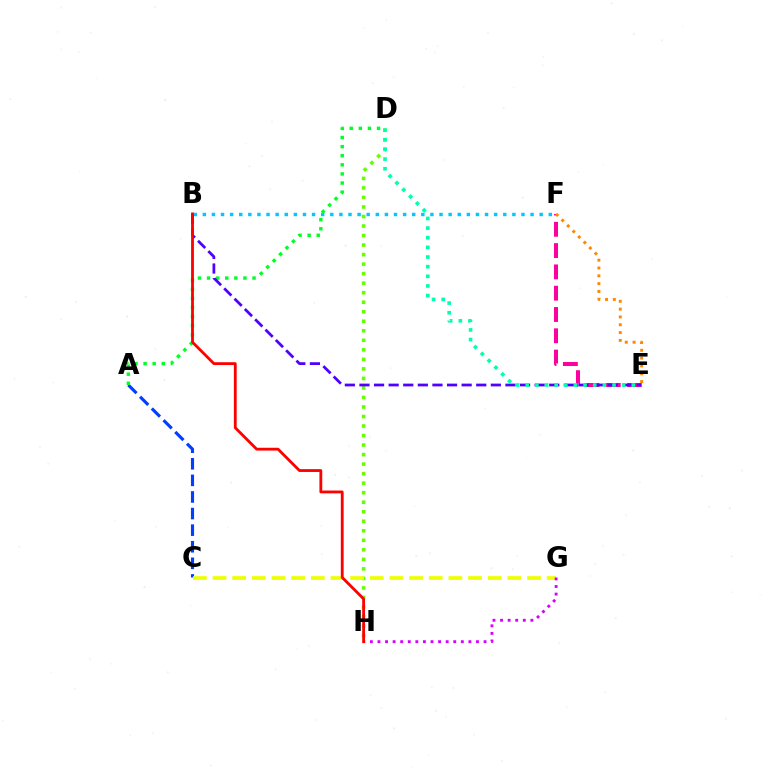{('E', 'F'): [{'color': '#ff00a0', 'line_style': 'dashed', 'thickness': 2.89}, {'color': '#ff8800', 'line_style': 'dotted', 'thickness': 2.12}], ('D', 'H'): [{'color': '#66ff00', 'line_style': 'dotted', 'thickness': 2.59}], ('B', 'F'): [{'color': '#00c7ff', 'line_style': 'dotted', 'thickness': 2.47}], ('A', 'C'): [{'color': '#003fff', 'line_style': 'dashed', 'thickness': 2.25}], ('A', 'D'): [{'color': '#00ff27', 'line_style': 'dotted', 'thickness': 2.47}], ('B', 'E'): [{'color': '#4f00ff', 'line_style': 'dashed', 'thickness': 1.98}], ('C', 'G'): [{'color': '#eeff00', 'line_style': 'dashed', 'thickness': 2.67}], ('D', 'E'): [{'color': '#00ffaf', 'line_style': 'dotted', 'thickness': 2.62}], ('G', 'H'): [{'color': '#d600ff', 'line_style': 'dotted', 'thickness': 2.06}], ('B', 'H'): [{'color': '#ff0000', 'line_style': 'solid', 'thickness': 2.02}]}